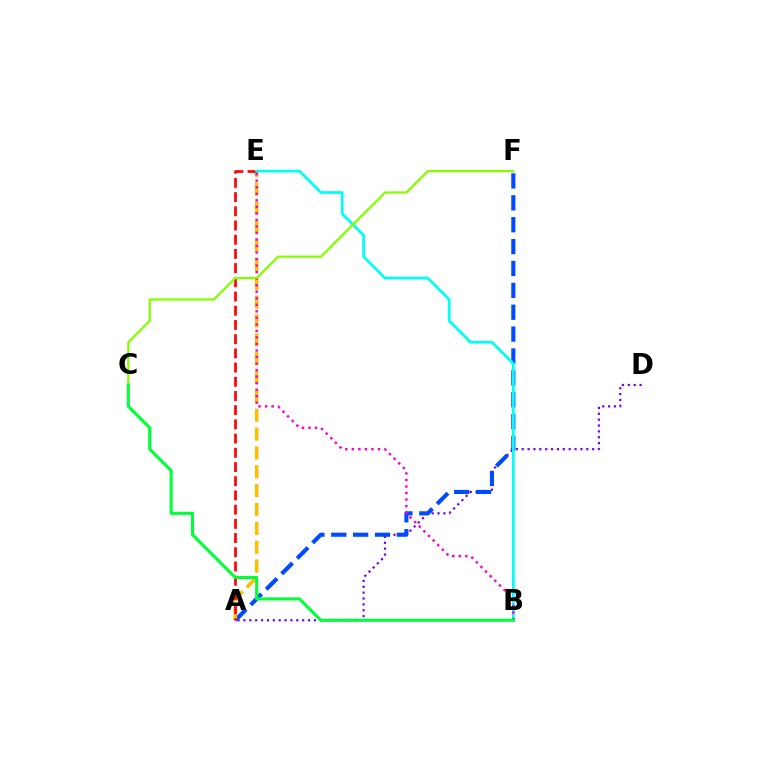{('A', 'D'): [{'color': '#7200ff', 'line_style': 'dotted', 'thickness': 1.6}], ('A', 'F'): [{'color': '#004bff', 'line_style': 'dashed', 'thickness': 2.97}], ('A', 'E'): [{'color': '#ffbd00', 'line_style': 'dashed', 'thickness': 2.56}, {'color': '#ff0000', 'line_style': 'dashed', 'thickness': 1.93}], ('B', 'E'): [{'color': '#00fff6', 'line_style': 'solid', 'thickness': 1.97}, {'color': '#ff00cf', 'line_style': 'dotted', 'thickness': 1.77}], ('C', 'F'): [{'color': '#84ff00', 'line_style': 'solid', 'thickness': 1.63}], ('B', 'C'): [{'color': '#00ff39', 'line_style': 'solid', 'thickness': 2.21}]}